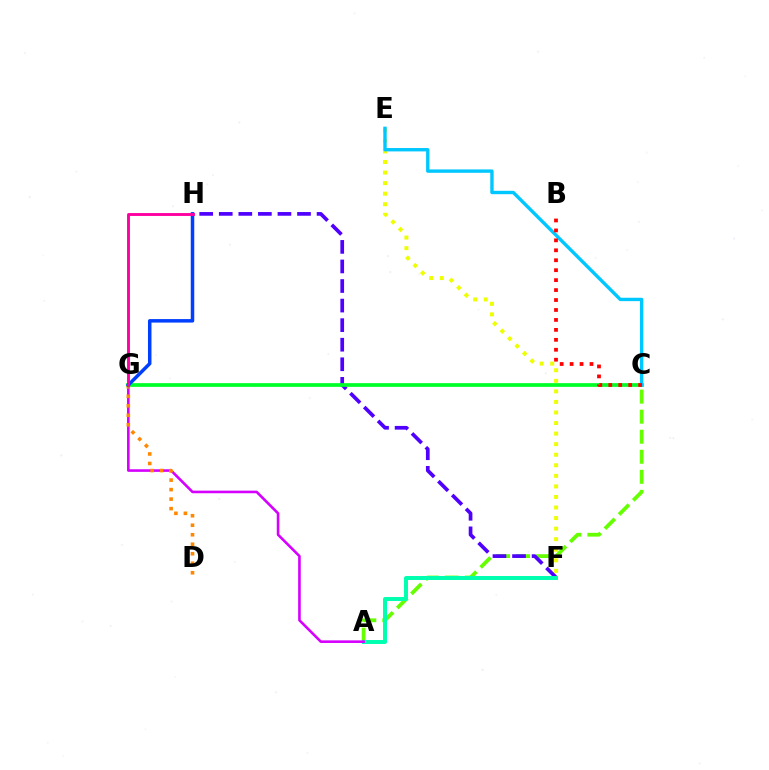{('A', 'C'): [{'color': '#66ff00', 'line_style': 'dashed', 'thickness': 2.72}], ('F', 'H'): [{'color': '#4f00ff', 'line_style': 'dashed', 'thickness': 2.66}], ('C', 'G'): [{'color': '#00ff27', 'line_style': 'solid', 'thickness': 2.68}], ('A', 'F'): [{'color': '#00ffaf', 'line_style': 'solid', 'thickness': 2.86}], ('E', 'F'): [{'color': '#eeff00', 'line_style': 'dotted', 'thickness': 2.87}], ('C', 'E'): [{'color': '#00c7ff', 'line_style': 'solid', 'thickness': 2.43}], ('B', 'C'): [{'color': '#ff0000', 'line_style': 'dotted', 'thickness': 2.7}], ('A', 'G'): [{'color': '#d600ff', 'line_style': 'solid', 'thickness': 1.88}], ('D', 'G'): [{'color': '#ff8800', 'line_style': 'dotted', 'thickness': 2.58}], ('G', 'H'): [{'color': '#003fff', 'line_style': 'solid', 'thickness': 2.52}, {'color': '#ff00a0', 'line_style': 'solid', 'thickness': 2.08}]}